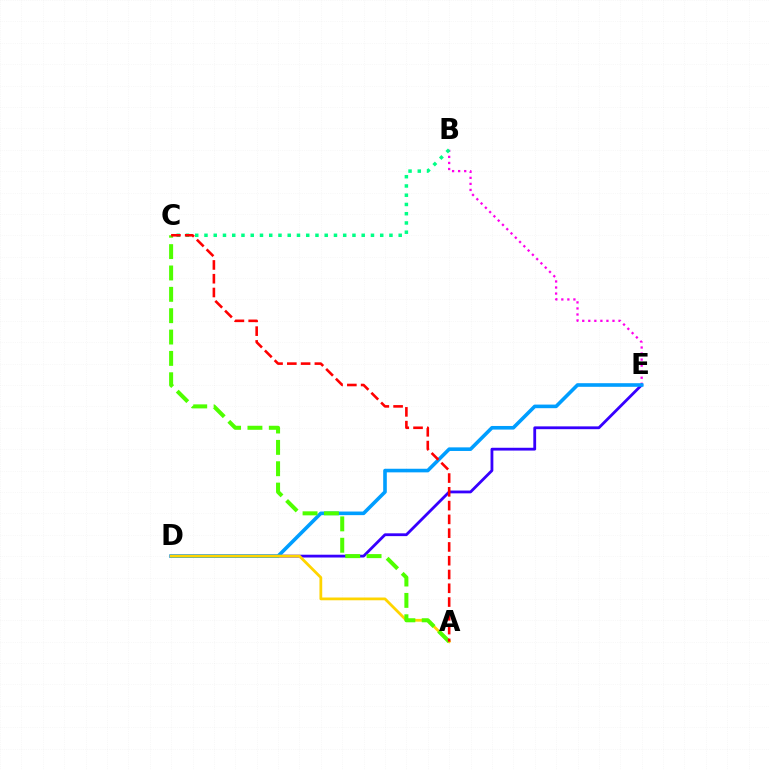{('B', 'E'): [{'color': '#ff00ed', 'line_style': 'dotted', 'thickness': 1.64}], ('D', 'E'): [{'color': '#3700ff', 'line_style': 'solid', 'thickness': 2.02}, {'color': '#009eff', 'line_style': 'solid', 'thickness': 2.6}], ('B', 'C'): [{'color': '#00ff86', 'line_style': 'dotted', 'thickness': 2.51}], ('A', 'D'): [{'color': '#ffd500', 'line_style': 'solid', 'thickness': 1.99}], ('A', 'C'): [{'color': '#4fff00', 'line_style': 'dashed', 'thickness': 2.9}, {'color': '#ff0000', 'line_style': 'dashed', 'thickness': 1.87}]}